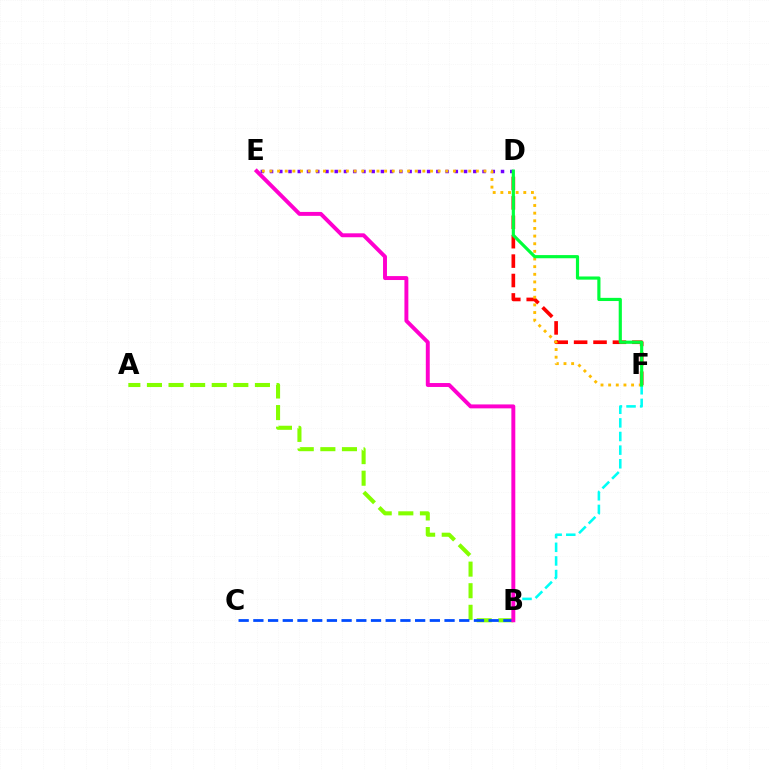{('D', 'F'): [{'color': '#ff0000', 'line_style': 'dashed', 'thickness': 2.64}, {'color': '#00ff39', 'line_style': 'solid', 'thickness': 2.28}], ('D', 'E'): [{'color': '#7200ff', 'line_style': 'dotted', 'thickness': 2.51}], ('A', 'B'): [{'color': '#84ff00', 'line_style': 'dashed', 'thickness': 2.93}], ('E', 'F'): [{'color': '#ffbd00', 'line_style': 'dotted', 'thickness': 2.08}], ('B', 'F'): [{'color': '#00fff6', 'line_style': 'dashed', 'thickness': 1.85}], ('B', 'C'): [{'color': '#004bff', 'line_style': 'dashed', 'thickness': 2.0}], ('B', 'E'): [{'color': '#ff00cf', 'line_style': 'solid', 'thickness': 2.83}]}